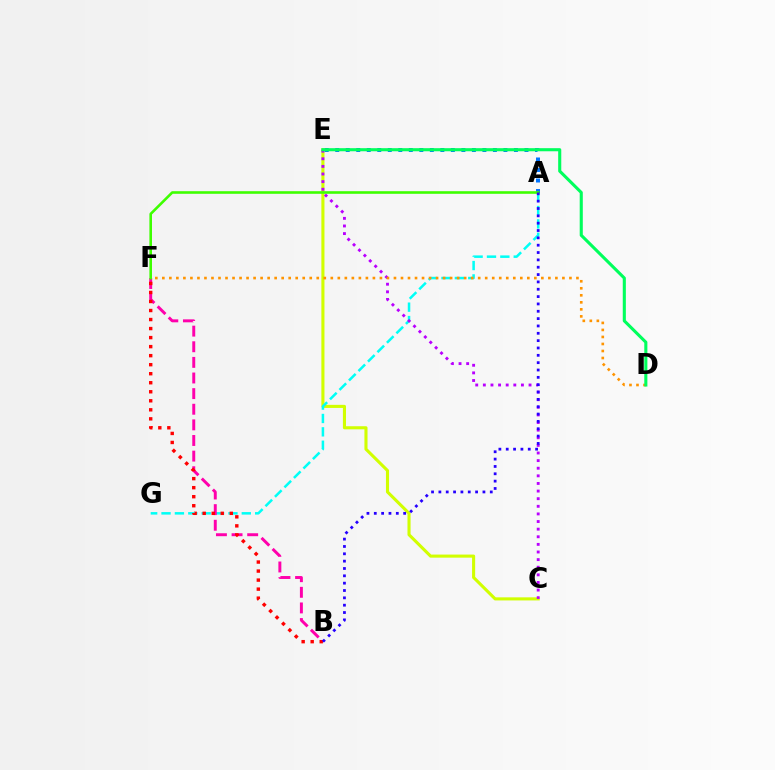{('C', 'E'): [{'color': '#d1ff00', 'line_style': 'solid', 'thickness': 2.22}, {'color': '#b900ff', 'line_style': 'dotted', 'thickness': 2.07}], ('A', 'G'): [{'color': '#00fff6', 'line_style': 'dashed', 'thickness': 1.82}], ('A', 'E'): [{'color': '#0074ff', 'line_style': 'dotted', 'thickness': 2.86}], ('B', 'F'): [{'color': '#ff00ac', 'line_style': 'dashed', 'thickness': 2.12}, {'color': '#ff0000', 'line_style': 'dotted', 'thickness': 2.45}], ('A', 'F'): [{'color': '#3dff00', 'line_style': 'solid', 'thickness': 1.87}], ('D', 'F'): [{'color': '#ff9400', 'line_style': 'dotted', 'thickness': 1.91}], ('A', 'B'): [{'color': '#2500ff', 'line_style': 'dotted', 'thickness': 1.99}], ('D', 'E'): [{'color': '#00ff5c', 'line_style': 'solid', 'thickness': 2.22}]}